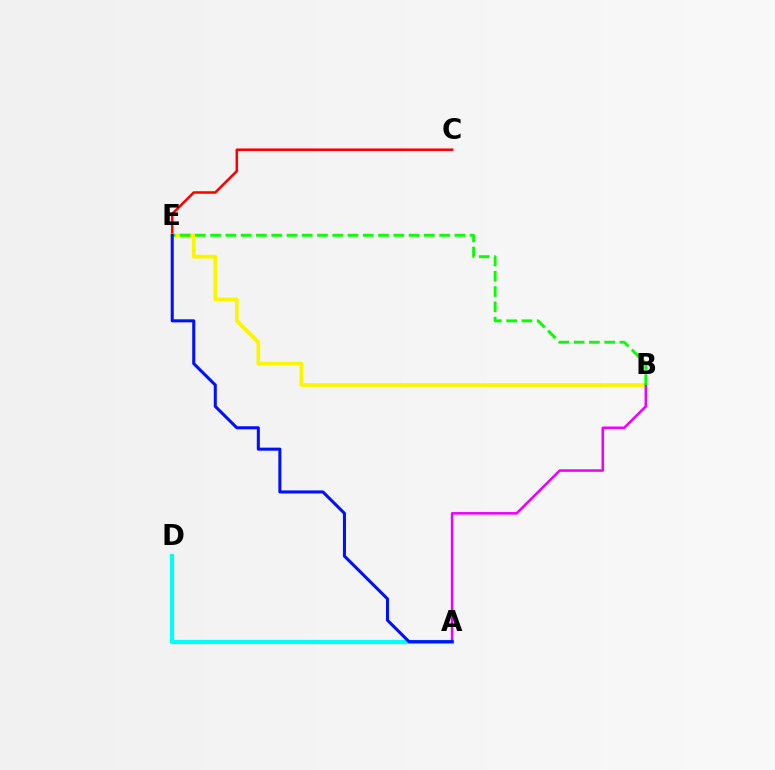{('A', 'D'): [{'color': '#00fff6', 'line_style': 'solid', 'thickness': 2.98}], ('C', 'E'): [{'color': '#ff0000', 'line_style': 'solid', 'thickness': 1.84}], ('B', 'E'): [{'color': '#fcf500', 'line_style': 'solid', 'thickness': 2.65}, {'color': '#08ff00', 'line_style': 'dashed', 'thickness': 2.07}], ('A', 'B'): [{'color': '#ee00ff', 'line_style': 'solid', 'thickness': 1.84}], ('A', 'E'): [{'color': '#0010ff', 'line_style': 'solid', 'thickness': 2.2}]}